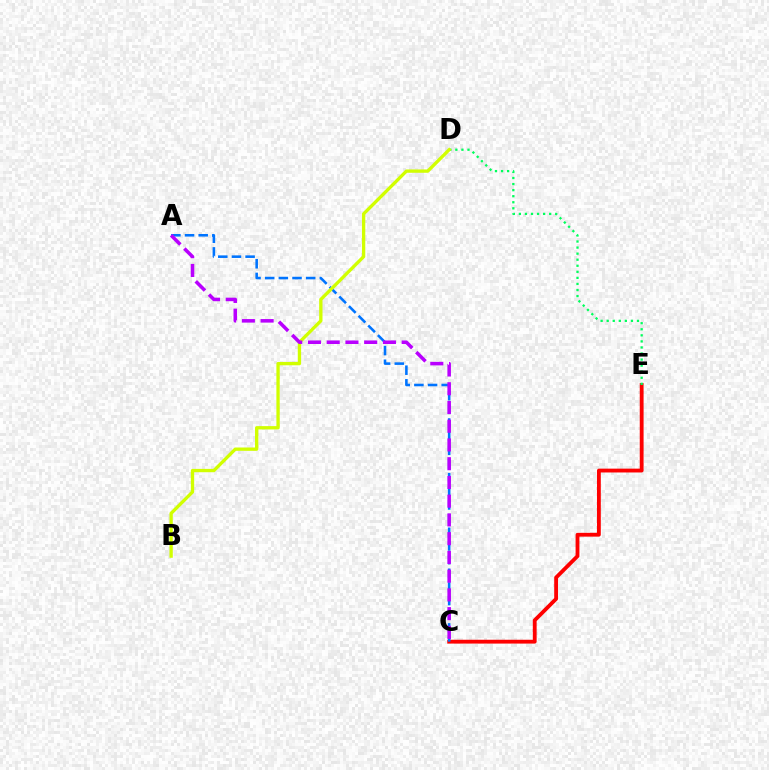{('C', 'E'): [{'color': '#ff0000', 'line_style': 'solid', 'thickness': 2.76}], ('D', 'E'): [{'color': '#00ff5c', 'line_style': 'dotted', 'thickness': 1.65}], ('A', 'C'): [{'color': '#0074ff', 'line_style': 'dashed', 'thickness': 1.86}, {'color': '#b900ff', 'line_style': 'dashed', 'thickness': 2.55}], ('B', 'D'): [{'color': '#d1ff00', 'line_style': 'solid', 'thickness': 2.39}]}